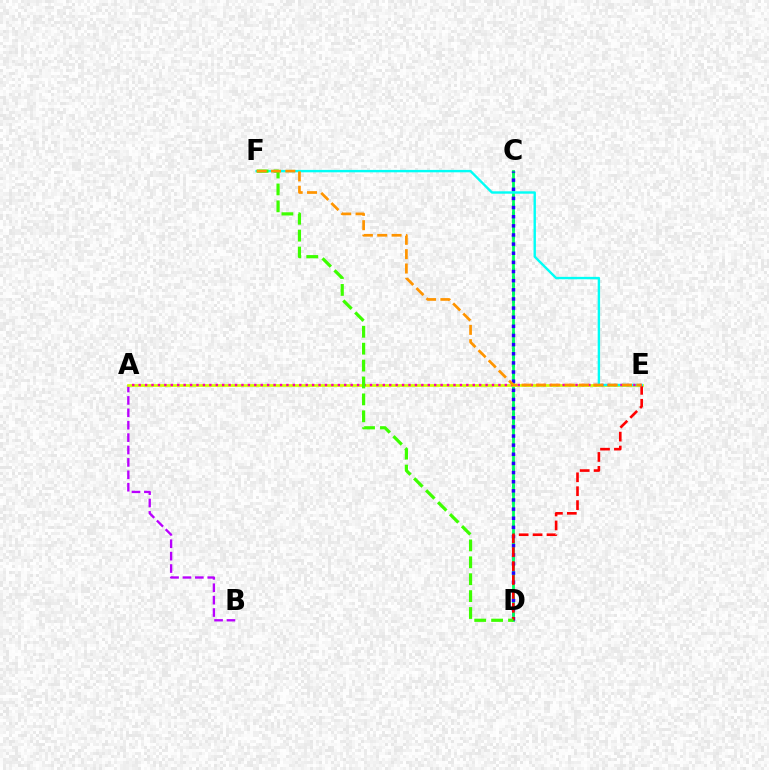{('A', 'B'): [{'color': '#b900ff', 'line_style': 'dashed', 'thickness': 1.68}], ('C', 'D'): [{'color': '#0074ff', 'line_style': 'dotted', 'thickness': 2.18}, {'color': '#00ff5c', 'line_style': 'solid', 'thickness': 2.0}, {'color': '#2500ff', 'line_style': 'dotted', 'thickness': 2.48}], ('A', 'E'): [{'color': '#d1ff00', 'line_style': 'solid', 'thickness': 1.96}, {'color': '#ff00ac', 'line_style': 'dotted', 'thickness': 1.75}], ('D', 'E'): [{'color': '#ff0000', 'line_style': 'dashed', 'thickness': 1.89}], ('E', 'F'): [{'color': '#00fff6', 'line_style': 'solid', 'thickness': 1.72}, {'color': '#ff9400', 'line_style': 'dashed', 'thickness': 1.95}], ('D', 'F'): [{'color': '#3dff00', 'line_style': 'dashed', 'thickness': 2.3}]}